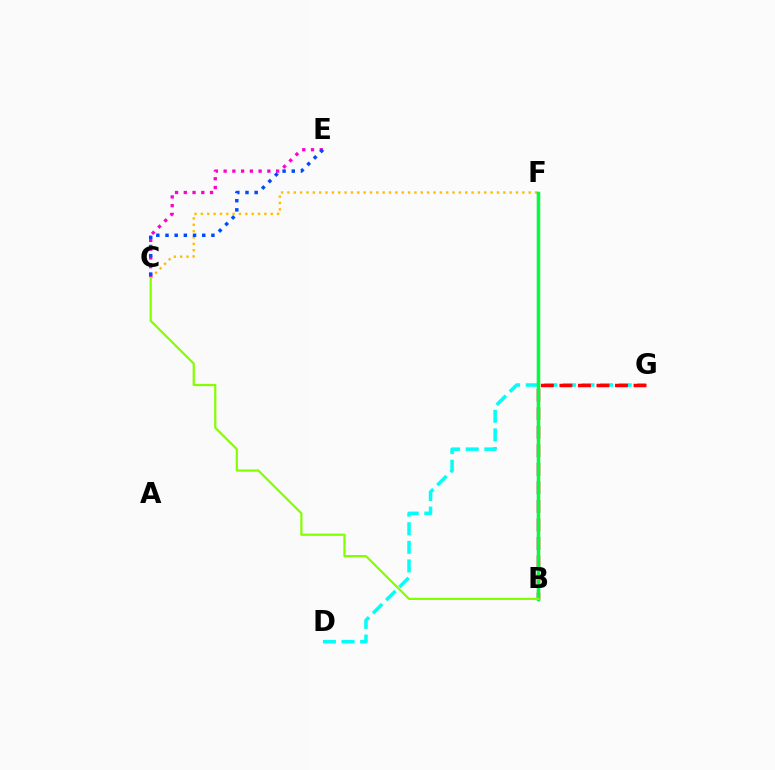{('C', 'F'): [{'color': '#ffbd00', 'line_style': 'dotted', 'thickness': 1.73}], ('C', 'E'): [{'color': '#ff00cf', 'line_style': 'dotted', 'thickness': 2.38}, {'color': '#004bff', 'line_style': 'dotted', 'thickness': 2.5}], ('B', 'F'): [{'color': '#7200ff', 'line_style': 'solid', 'thickness': 1.52}, {'color': '#00ff39', 'line_style': 'solid', 'thickness': 2.5}], ('D', 'G'): [{'color': '#00fff6', 'line_style': 'dashed', 'thickness': 2.53}], ('B', 'G'): [{'color': '#ff0000', 'line_style': 'dashed', 'thickness': 2.52}], ('B', 'C'): [{'color': '#84ff00', 'line_style': 'solid', 'thickness': 1.59}]}